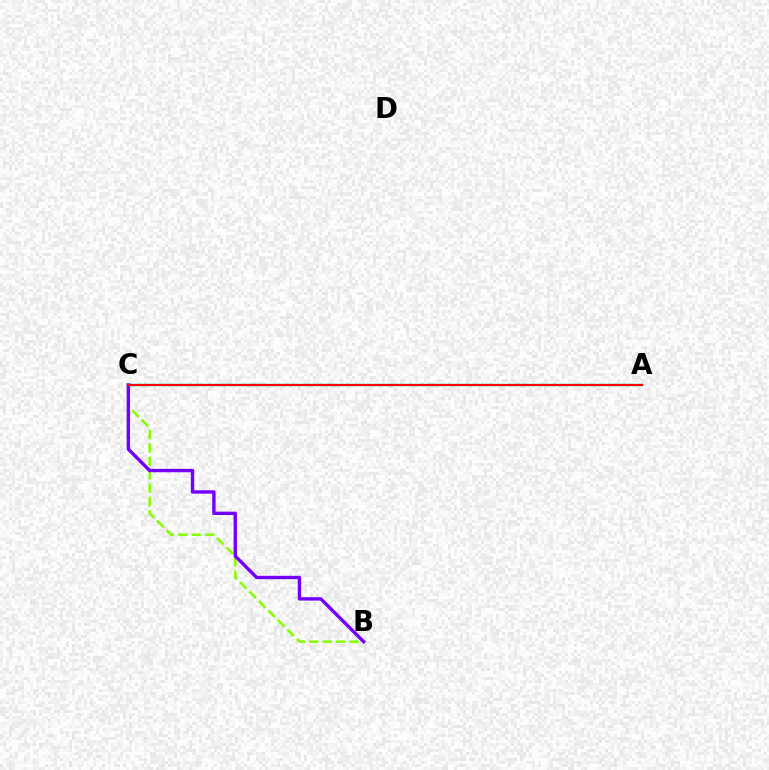{('B', 'C'): [{'color': '#84ff00', 'line_style': 'dashed', 'thickness': 1.82}, {'color': '#7200ff', 'line_style': 'solid', 'thickness': 2.44}], ('A', 'C'): [{'color': '#00fff6', 'line_style': 'solid', 'thickness': 1.79}, {'color': '#ff0000', 'line_style': 'solid', 'thickness': 1.55}]}